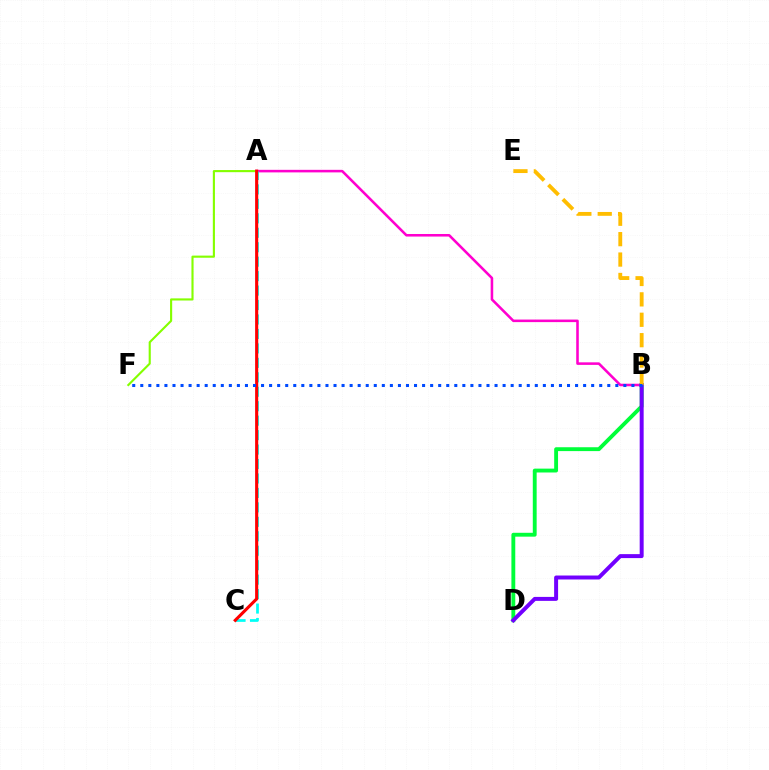{('B', 'D'): [{'color': '#00ff39', 'line_style': 'solid', 'thickness': 2.78}, {'color': '#7200ff', 'line_style': 'solid', 'thickness': 2.86}], ('A', 'B'): [{'color': '#ff00cf', 'line_style': 'solid', 'thickness': 1.84}], ('B', 'E'): [{'color': '#ffbd00', 'line_style': 'dashed', 'thickness': 2.77}], ('A', 'F'): [{'color': '#84ff00', 'line_style': 'solid', 'thickness': 1.53}], ('A', 'C'): [{'color': '#00fff6', 'line_style': 'dashed', 'thickness': 1.96}, {'color': '#ff0000', 'line_style': 'solid', 'thickness': 2.23}], ('B', 'F'): [{'color': '#004bff', 'line_style': 'dotted', 'thickness': 2.19}]}